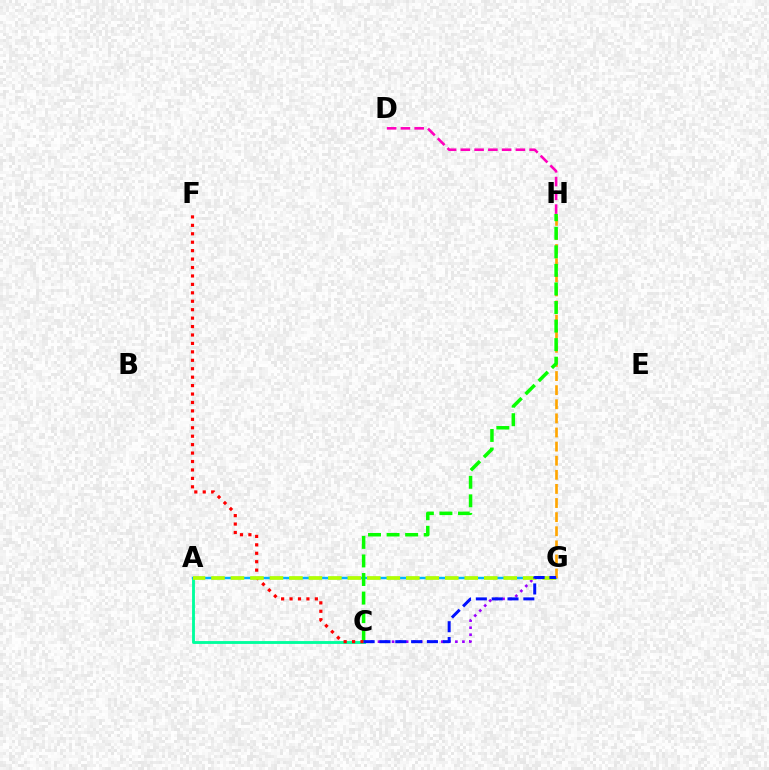{('C', 'G'): [{'color': '#9b00ff', 'line_style': 'dotted', 'thickness': 1.91}, {'color': '#0010ff', 'line_style': 'dashed', 'thickness': 2.15}], ('A', 'C'): [{'color': '#00ff9d', 'line_style': 'solid', 'thickness': 2.06}], ('A', 'G'): [{'color': '#00b5ff', 'line_style': 'solid', 'thickness': 1.74}, {'color': '#b3ff00', 'line_style': 'dashed', 'thickness': 2.65}], ('G', 'H'): [{'color': '#ffa500', 'line_style': 'dashed', 'thickness': 1.92}], ('C', 'H'): [{'color': '#08ff00', 'line_style': 'dashed', 'thickness': 2.52}], ('C', 'F'): [{'color': '#ff0000', 'line_style': 'dotted', 'thickness': 2.29}], ('D', 'H'): [{'color': '#ff00bd', 'line_style': 'dashed', 'thickness': 1.87}]}